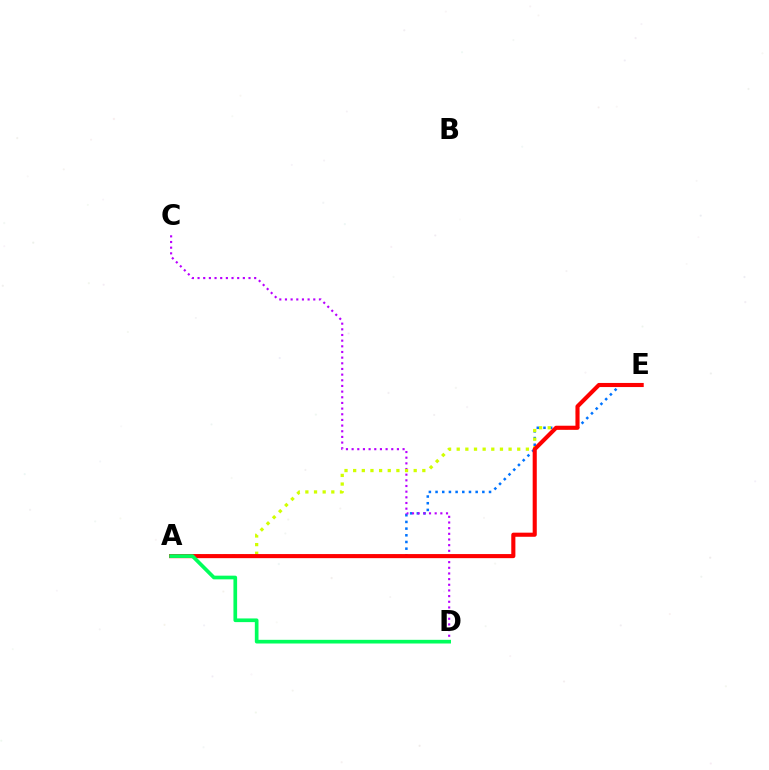{('A', 'E'): [{'color': '#0074ff', 'line_style': 'dotted', 'thickness': 1.82}, {'color': '#d1ff00', 'line_style': 'dotted', 'thickness': 2.35}, {'color': '#ff0000', 'line_style': 'solid', 'thickness': 2.95}], ('C', 'D'): [{'color': '#b900ff', 'line_style': 'dotted', 'thickness': 1.54}], ('A', 'D'): [{'color': '#00ff5c', 'line_style': 'solid', 'thickness': 2.65}]}